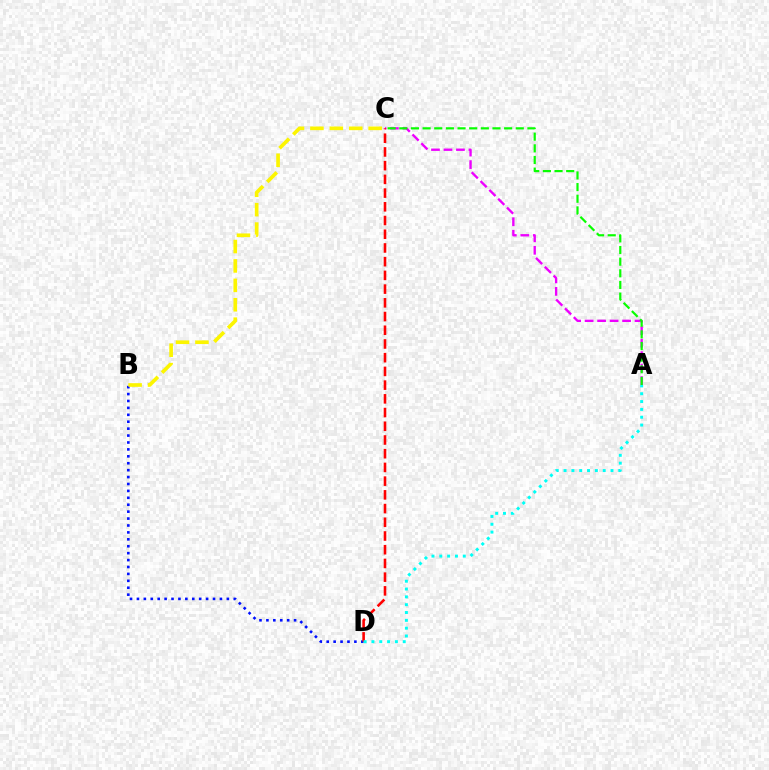{('B', 'D'): [{'color': '#0010ff', 'line_style': 'dotted', 'thickness': 1.88}], ('A', 'C'): [{'color': '#ee00ff', 'line_style': 'dashed', 'thickness': 1.7}, {'color': '#08ff00', 'line_style': 'dashed', 'thickness': 1.58}], ('C', 'D'): [{'color': '#ff0000', 'line_style': 'dashed', 'thickness': 1.86}], ('B', 'C'): [{'color': '#fcf500', 'line_style': 'dashed', 'thickness': 2.64}], ('A', 'D'): [{'color': '#00fff6', 'line_style': 'dotted', 'thickness': 2.13}]}